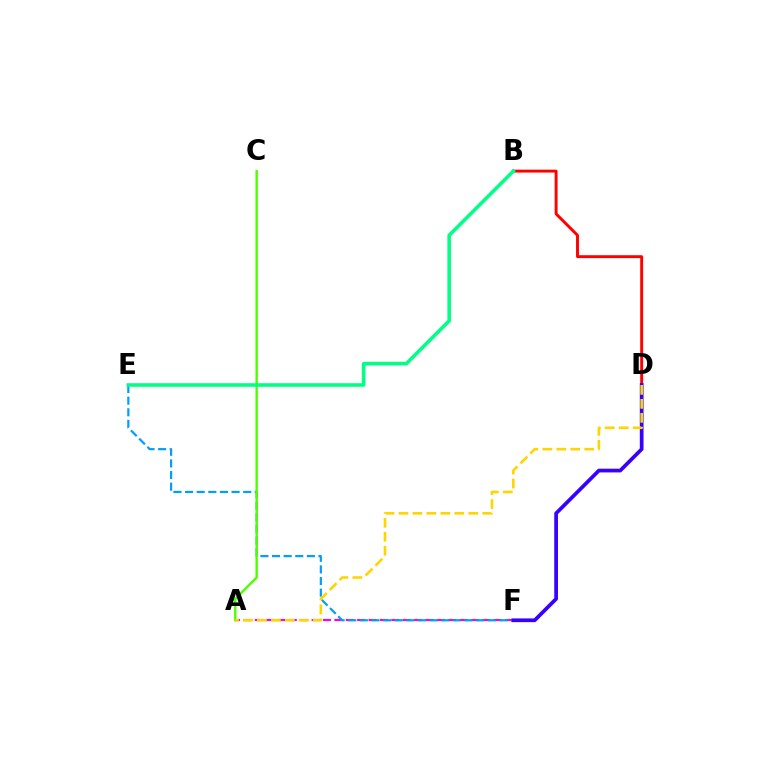{('A', 'F'): [{'color': '#ff00ed', 'line_style': 'dashed', 'thickness': 1.55}], ('E', 'F'): [{'color': '#009eff', 'line_style': 'dashed', 'thickness': 1.58}], ('A', 'C'): [{'color': '#4fff00', 'line_style': 'solid', 'thickness': 1.73}], ('B', 'D'): [{'color': '#ff0000', 'line_style': 'solid', 'thickness': 2.1}], ('B', 'E'): [{'color': '#00ff86', 'line_style': 'solid', 'thickness': 2.57}], ('D', 'F'): [{'color': '#3700ff', 'line_style': 'solid', 'thickness': 2.68}], ('A', 'D'): [{'color': '#ffd500', 'line_style': 'dashed', 'thickness': 1.9}]}